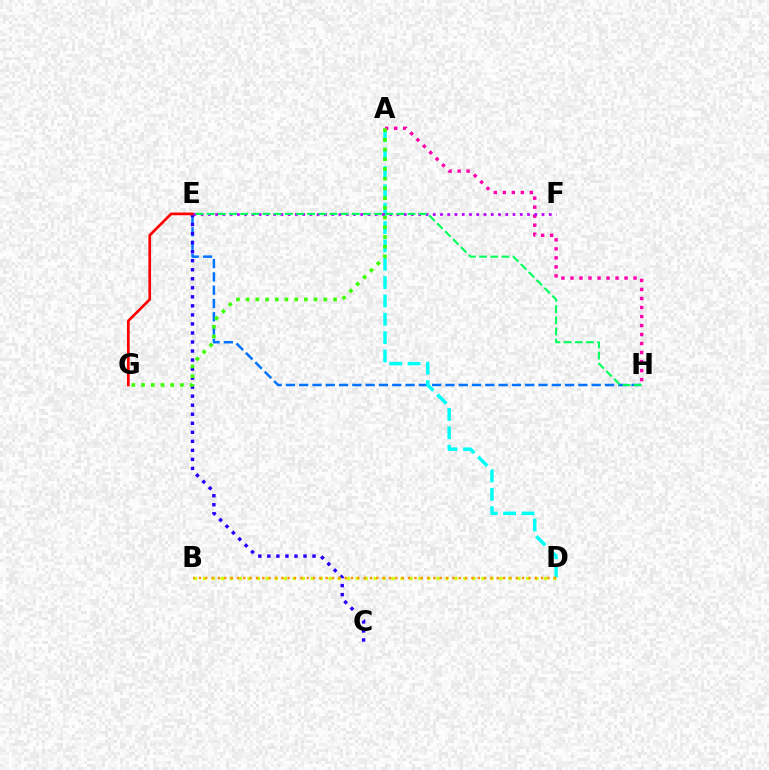{('E', 'H'): [{'color': '#0074ff', 'line_style': 'dashed', 'thickness': 1.81}, {'color': '#00ff5c', 'line_style': 'dashed', 'thickness': 1.52}], ('A', 'H'): [{'color': '#ff00ac', 'line_style': 'dotted', 'thickness': 2.45}], ('A', 'D'): [{'color': '#00fff6', 'line_style': 'dashed', 'thickness': 2.49}], ('C', 'E'): [{'color': '#2500ff', 'line_style': 'dotted', 'thickness': 2.45}], ('E', 'G'): [{'color': '#ff0000', 'line_style': 'solid', 'thickness': 1.95}], ('E', 'F'): [{'color': '#b900ff', 'line_style': 'dotted', 'thickness': 1.97}], ('B', 'D'): [{'color': '#d1ff00', 'line_style': 'dotted', 'thickness': 2.44}, {'color': '#ff9400', 'line_style': 'dotted', 'thickness': 1.72}], ('A', 'G'): [{'color': '#3dff00', 'line_style': 'dotted', 'thickness': 2.64}]}